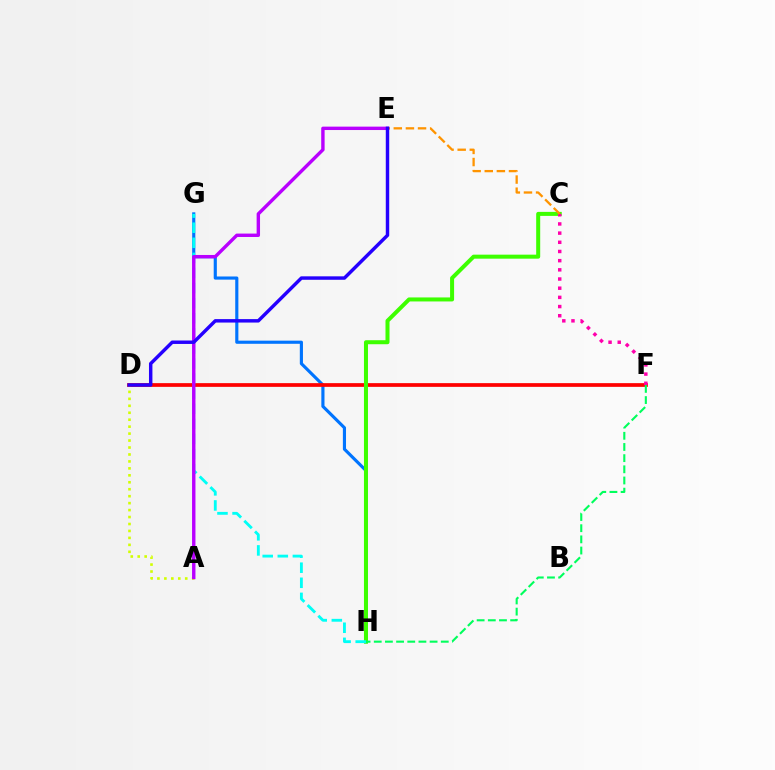{('G', 'H'): [{'color': '#0074ff', 'line_style': 'solid', 'thickness': 2.26}, {'color': '#00fff6', 'line_style': 'dashed', 'thickness': 2.05}], ('D', 'F'): [{'color': '#ff0000', 'line_style': 'solid', 'thickness': 2.67}], ('C', 'H'): [{'color': '#3dff00', 'line_style': 'solid', 'thickness': 2.89}], ('A', 'D'): [{'color': '#d1ff00', 'line_style': 'dotted', 'thickness': 1.89}], ('C', 'F'): [{'color': '#ff00ac', 'line_style': 'dotted', 'thickness': 2.49}], ('C', 'E'): [{'color': '#ff9400', 'line_style': 'dashed', 'thickness': 1.65}], ('F', 'H'): [{'color': '#00ff5c', 'line_style': 'dashed', 'thickness': 1.52}], ('A', 'E'): [{'color': '#b900ff', 'line_style': 'solid', 'thickness': 2.45}], ('D', 'E'): [{'color': '#2500ff', 'line_style': 'solid', 'thickness': 2.48}]}